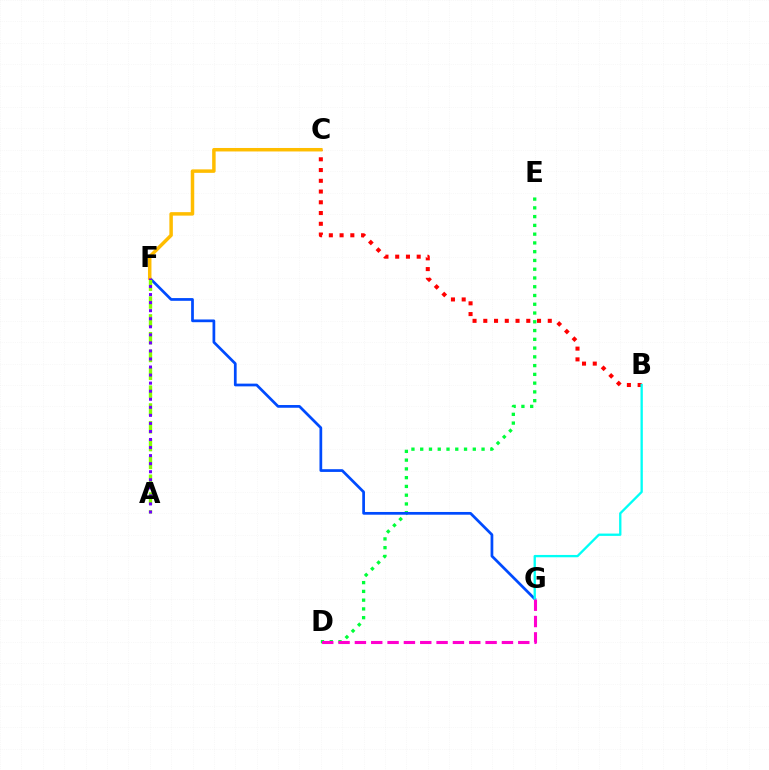{('B', 'C'): [{'color': '#ff0000', 'line_style': 'dotted', 'thickness': 2.92}], ('D', 'E'): [{'color': '#00ff39', 'line_style': 'dotted', 'thickness': 2.38}], ('F', 'G'): [{'color': '#004bff', 'line_style': 'solid', 'thickness': 1.97}], ('A', 'F'): [{'color': '#84ff00', 'line_style': 'dashed', 'thickness': 2.42}, {'color': '#7200ff', 'line_style': 'dotted', 'thickness': 2.19}], ('B', 'G'): [{'color': '#00fff6', 'line_style': 'solid', 'thickness': 1.68}], ('C', 'F'): [{'color': '#ffbd00', 'line_style': 'solid', 'thickness': 2.51}], ('D', 'G'): [{'color': '#ff00cf', 'line_style': 'dashed', 'thickness': 2.22}]}